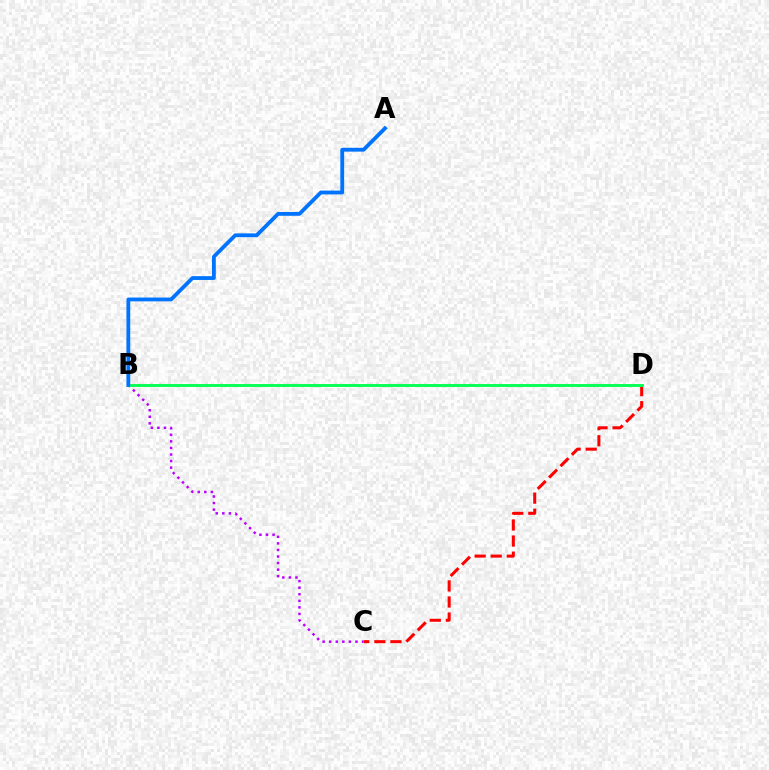{('B', 'C'): [{'color': '#b900ff', 'line_style': 'dotted', 'thickness': 1.78}], ('C', 'D'): [{'color': '#ff0000', 'line_style': 'dashed', 'thickness': 2.18}], ('B', 'D'): [{'color': '#d1ff00', 'line_style': 'solid', 'thickness': 1.95}, {'color': '#00ff5c', 'line_style': 'solid', 'thickness': 2.01}], ('A', 'B'): [{'color': '#0074ff', 'line_style': 'solid', 'thickness': 2.74}]}